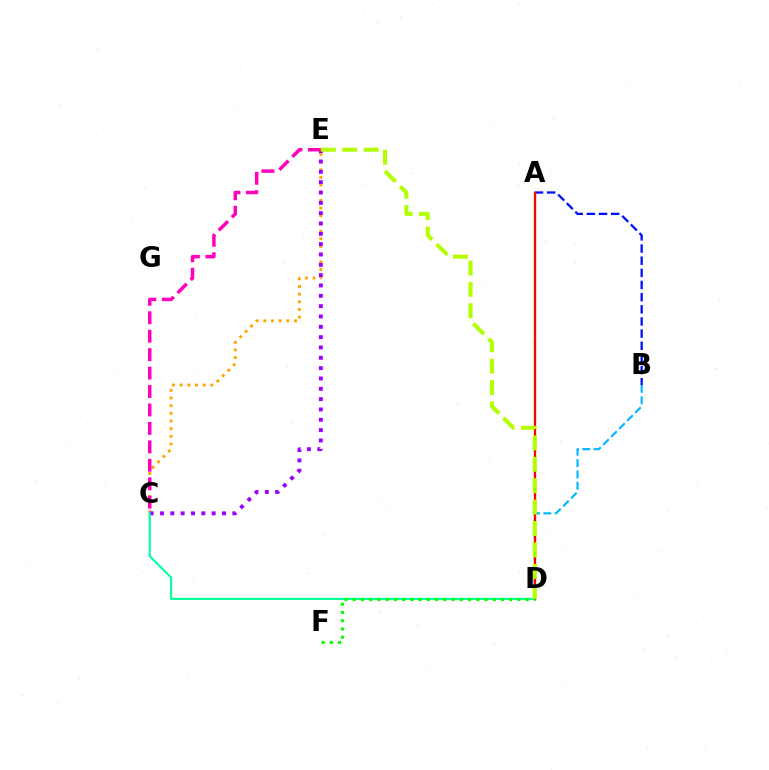{('C', 'E'): [{'color': '#ffa500', 'line_style': 'dotted', 'thickness': 2.08}, {'color': '#9b00ff', 'line_style': 'dotted', 'thickness': 2.81}, {'color': '#ff00bd', 'line_style': 'dashed', 'thickness': 2.51}], ('A', 'B'): [{'color': '#0010ff', 'line_style': 'dashed', 'thickness': 1.65}], ('C', 'D'): [{'color': '#00ff9d', 'line_style': 'solid', 'thickness': 1.52}], ('B', 'D'): [{'color': '#00b5ff', 'line_style': 'dashed', 'thickness': 1.54}], ('A', 'D'): [{'color': '#ff0000', 'line_style': 'solid', 'thickness': 1.68}], ('D', 'F'): [{'color': '#08ff00', 'line_style': 'dotted', 'thickness': 2.24}], ('D', 'E'): [{'color': '#b3ff00', 'line_style': 'dashed', 'thickness': 2.91}]}